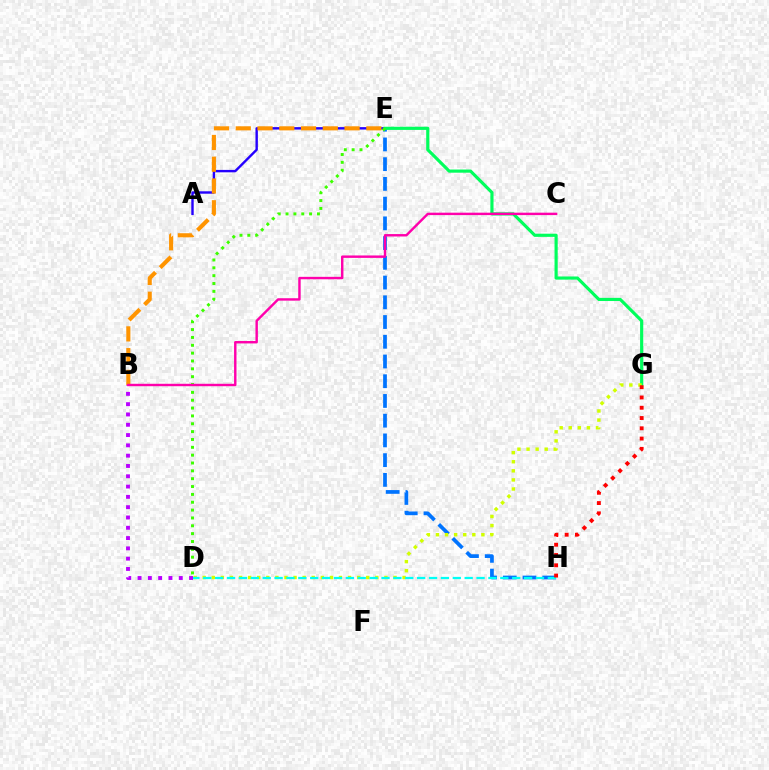{('A', 'E'): [{'color': '#2500ff', 'line_style': 'solid', 'thickness': 1.73}], ('E', 'H'): [{'color': '#0074ff', 'line_style': 'dashed', 'thickness': 2.68}], ('E', 'G'): [{'color': '#00ff5c', 'line_style': 'solid', 'thickness': 2.28}], ('D', 'E'): [{'color': '#3dff00', 'line_style': 'dotted', 'thickness': 2.13}], ('B', 'D'): [{'color': '#b900ff', 'line_style': 'dotted', 'thickness': 2.8}], ('B', 'E'): [{'color': '#ff9400', 'line_style': 'dashed', 'thickness': 2.96}], ('D', 'G'): [{'color': '#d1ff00', 'line_style': 'dotted', 'thickness': 2.47}], ('B', 'C'): [{'color': '#ff00ac', 'line_style': 'solid', 'thickness': 1.74}], ('D', 'H'): [{'color': '#00fff6', 'line_style': 'dashed', 'thickness': 1.61}], ('G', 'H'): [{'color': '#ff0000', 'line_style': 'dotted', 'thickness': 2.79}]}